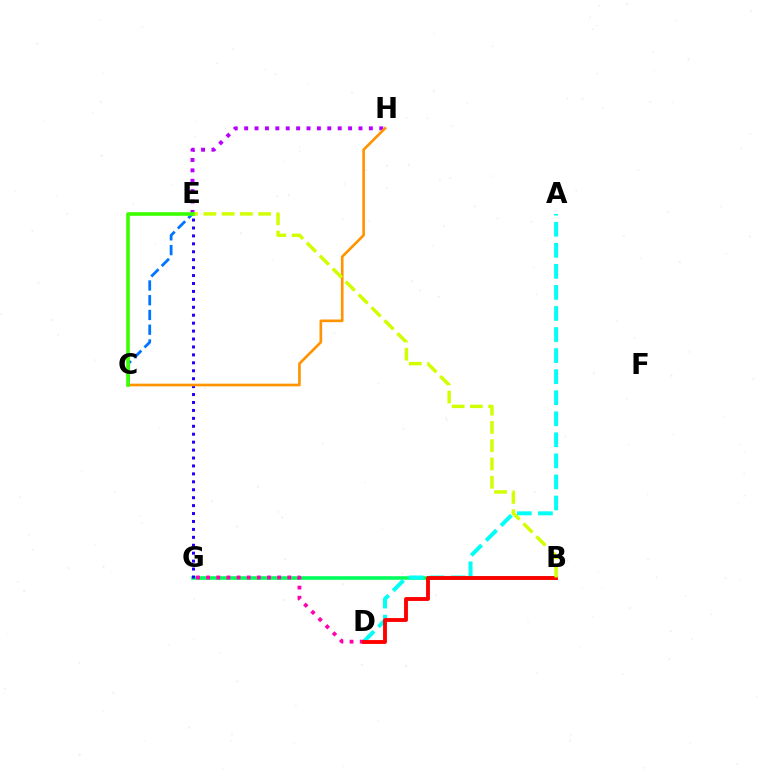{('E', 'H'): [{'color': '#b900ff', 'line_style': 'dotted', 'thickness': 2.82}], ('B', 'G'): [{'color': '#00ff5c', 'line_style': 'solid', 'thickness': 2.58}], ('A', 'D'): [{'color': '#00fff6', 'line_style': 'dashed', 'thickness': 2.86}], ('E', 'G'): [{'color': '#2500ff', 'line_style': 'dotted', 'thickness': 2.16}], ('D', 'G'): [{'color': '#ff00ac', 'line_style': 'dotted', 'thickness': 2.76}], ('C', 'H'): [{'color': '#ff9400', 'line_style': 'solid', 'thickness': 1.92}], ('C', 'E'): [{'color': '#0074ff', 'line_style': 'dashed', 'thickness': 2.0}, {'color': '#3dff00', 'line_style': 'solid', 'thickness': 2.62}], ('B', 'D'): [{'color': '#ff0000', 'line_style': 'solid', 'thickness': 2.79}], ('B', 'E'): [{'color': '#d1ff00', 'line_style': 'dashed', 'thickness': 2.48}]}